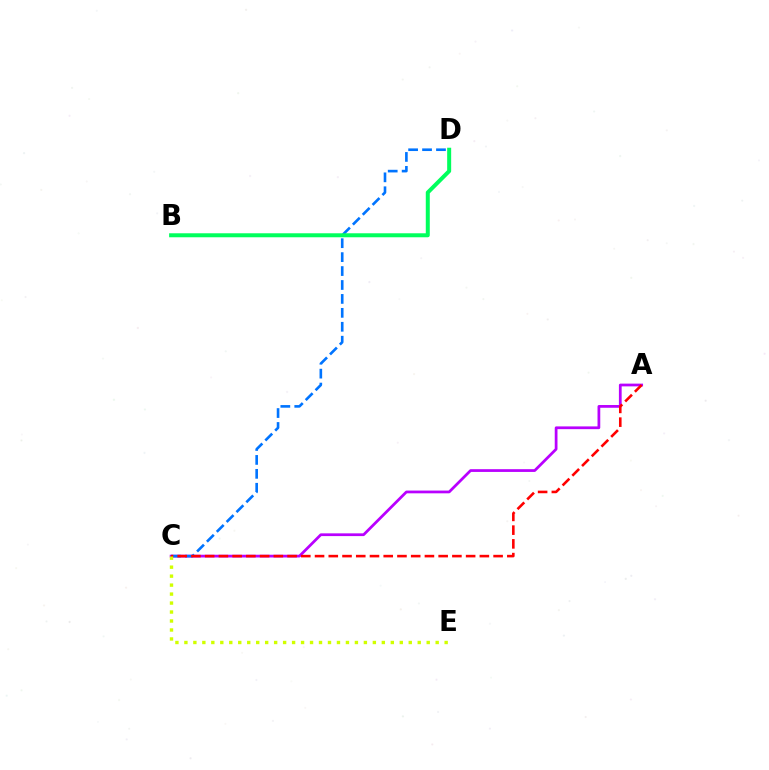{('A', 'C'): [{'color': '#b900ff', 'line_style': 'solid', 'thickness': 1.98}, {'color': '#ff0000', 'line_style': 'dashed', 'thickness': 1.87}], ('C', 'D'): [{'color': '#0074ff', 'line_style': 'dashed', 'thickness': 1.89}], ('C', 'E'): [{'color': '#d1ff00', 'line_style': 'dotted', 'thickness': 2.44}], ('B', 'D'): [{'color': '#00ff5c', 'line_style': 'solid', 'thickness': 2.88}]}